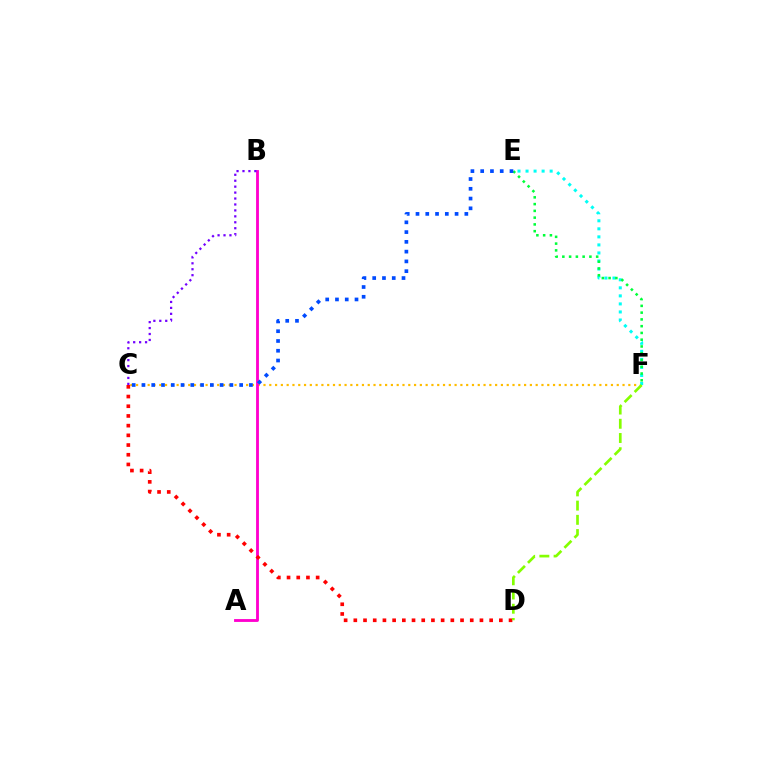{('C', 'F'): [{'color': '#ffbd00', 'line_style': 'dotted', 'thickness': 1.57}], ('A', 'B'): [{'color': '#ff00cf', 'line_style': 'solid', 'thickness': 2.05}], ('C', 'D'): [{'color': '#ff0000', 'line_style': 'dotted', 'thickness': 2.64}], ('E', 'F'): [{'color': '#00fff6', 'line_style': 'dotted', 'thickness': 2.18}, {'color': '#00ff39', 'line_style': 'dotted', 'thickness': 1.84}], ('B', 'C'): [{'color': '#7200ff', 'line_style': 'dotted', 'thickness': 1.61}], ('D', 'F'): [{'color': '#84ff00', 'line_style': 'dashed', 'thickness': 1.93}], ('C', 'E'): [{'color': '#004bff', 'line_style': 'dotted', 'thickness': 2.65}]}